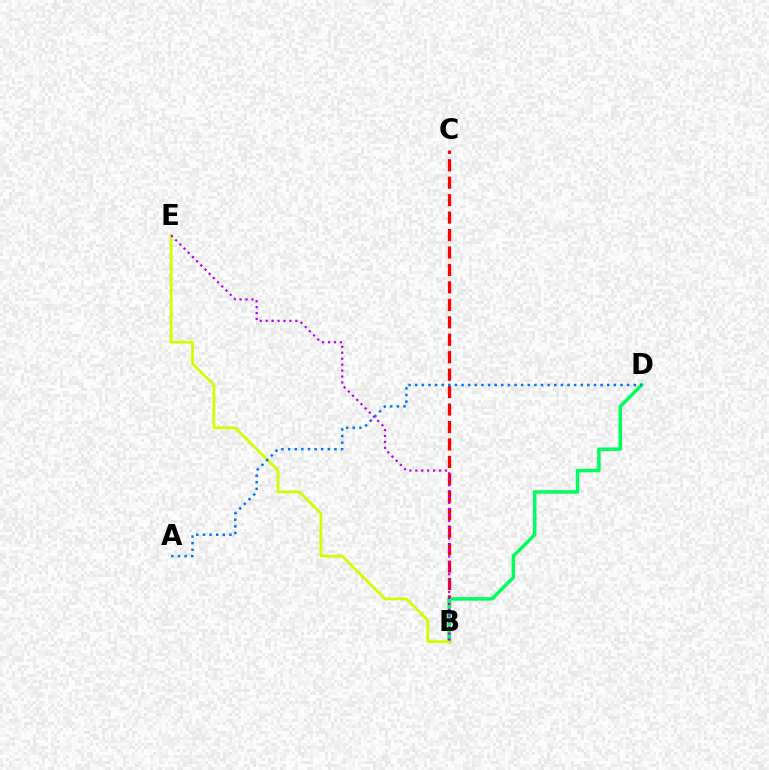{('B', 'C'): [{'color': '#ff0000', 'line_style': 'dashed', 'thickness': 2.37}], ('B', 'D'): [{'color': '#00ff5c', 'line_style': 'solid', 'thickness': 2.52}], ('B', 'E'): [{'color': '#d1ff00', 'line_style': 'solid', 'thickness': 1.99}, {'color': '#b900ff', 'line_style': 'dotted', 'thickness': 1.61}], ('A', 'D'): [{'color': '#0074ff', 'line_style': 'dotted', 'thickness': 1.8}]}